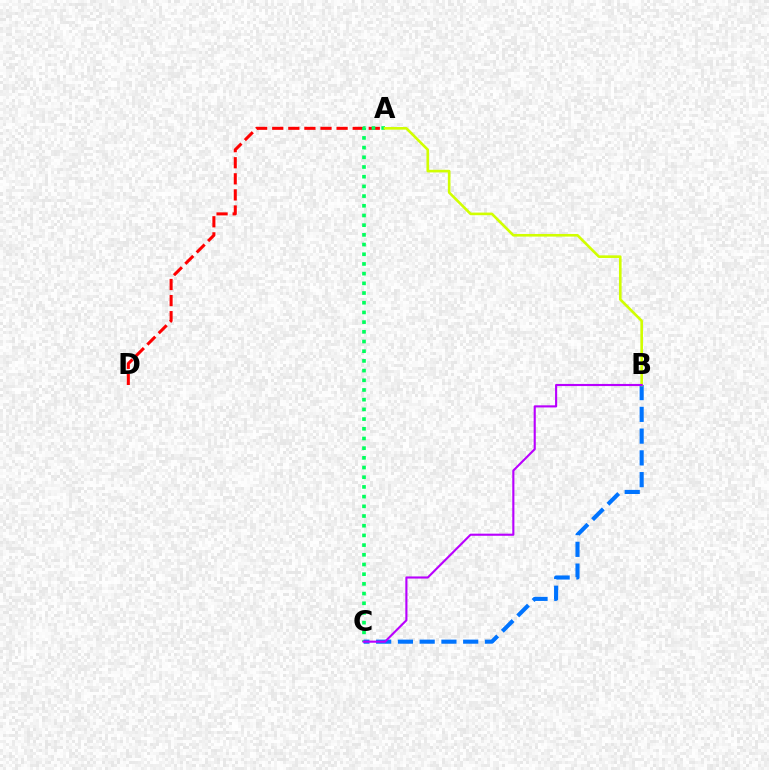{('A', 'D'): [{'color': '#ff0000', 'line_style': 'dashed', 'thickness': 2.19}], ('A', 'C'): [{'color': '#00ff5c', 'line_style': 'dotted', 'thickness': 2.63}], ('B', 'C'): [{'color': '#0074ff', 'line_style': 'dashed', 'thickness': 2.96}, {'color': '#b900ff', 'line_style': 'solid', 'thickness': 1.53}], ('A', 'B'): [{'color': '#d1ff00', 'line_style': 'solid', 'thickness': 1.89}]}